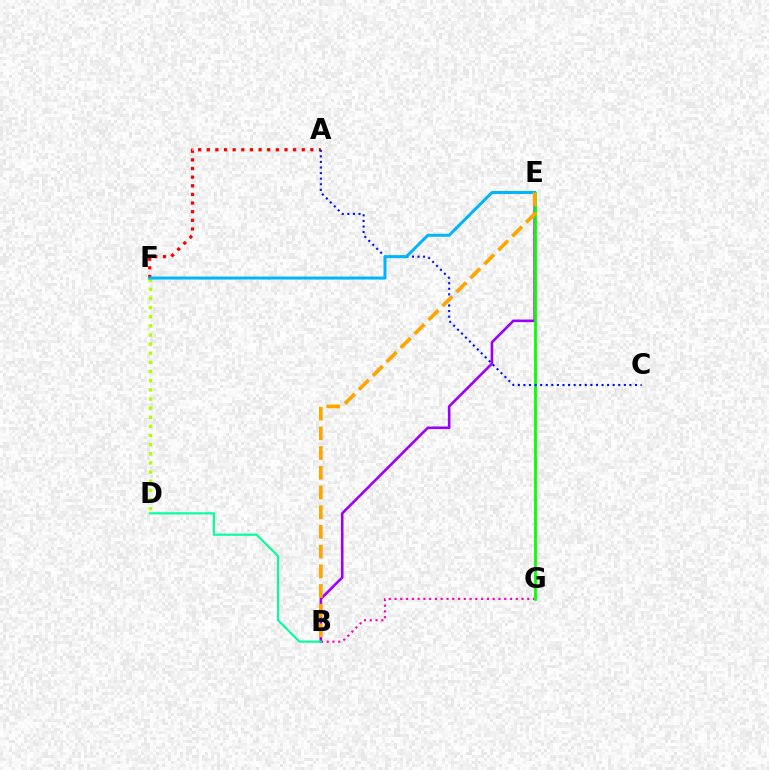{('B', 'G'): [{'color': '#ff00bd', 'line_style': 'dotted', 'thickness': 1.57}], ('B', 'E'): [{'color': '#9b00ff', 'line_style': 'solid', 'thickness': 1.87}, {'color': '#ffa500', 'line_style': 'dashed', 'thickness': 2.68}], ('B', 'D'): [{'color': '#00ff9d', 'line_style': 'solid', 'thickness': 1.53}], ('E', 'G'): [{'color': '#08ff00', 'line_style': 'solid', 'thickness': 2.02}], ('A', 'F'): [{'color': '#ff0000', 'line_style': 'dotted', 'thickness': 2.35}], ('D', 'F'): [{'color': '#b3ff00', 'line_style': 'dotted', 'thickness': 2.48}], ('A', 'C'): [{'color': '#0010ff', 'line_style': 'dotted', 'thickness': 1.52}], ('E', 'F'): [{'color': '#00b5ff', 'line_style': 'solid', 'thickness': 2.15}]}